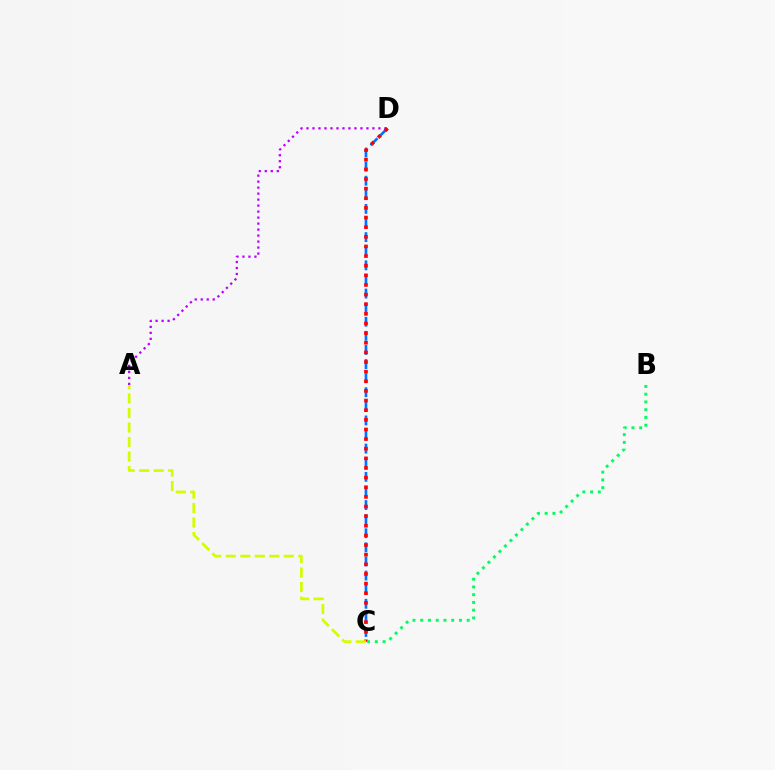{('C', 'D'): [{'color': '#0074ff', 'line_style': 'dashed', 'thickness': 1.92}, {'color': '#ff0000', 'line_style': 'dotted', 'thickness': 2.62}], ('A', 'D'): [{'color': '#b900ff', 'line_style': 'dotted', 'thickness': 1.63}], ('A', 'C'): [{'color': '#d1ff00', 'line_style': 'dashed', 'thickness': 1.97}], ('B', 'C'): [{'color': '#00ff5c', 'line_style': 'dotted', 'thickness': 2.1}]}